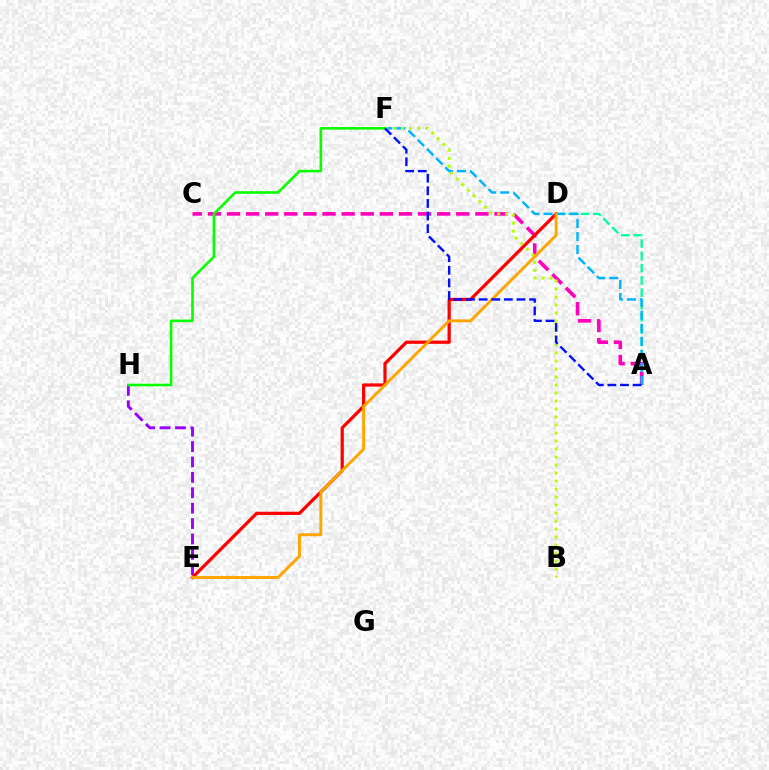{('A', 'D'): [{'color': '#00ff9d', 'line_style': 'dashed', 'thickness': 1.67}], ('E', 'H'): [{'color': '#9b00ff', 'line_style': 'dashed', 'thickness': 2.09}], ('A', 'C'): [{'color': '#ff00bd', 'line_style': 'dashed', 'thickness': 2.6}], ('D', 'E'): [{'color': '#ff0000', 'line_style': 'solid', 'thickness': 2.31}, {'color': '#ffa500', 'line_style': 'solid', 'thickness': 2.1}], ('A', 'F'): [{'color': '#00b5ff', 'line_style': 'dashed', 'thickness': 1.77}, {'color': '#0010ff', 'line_style': 'dashed', 'thickness': 1.71}], ('B', 'F'): [{'color': '#b3ff00', 'line_style': 'dotted', 'thickness': 2.17}], ('F', 'H'): [{'color': '#08ff00', 'line_style': 'solid', 'thickness': 1.88}]}